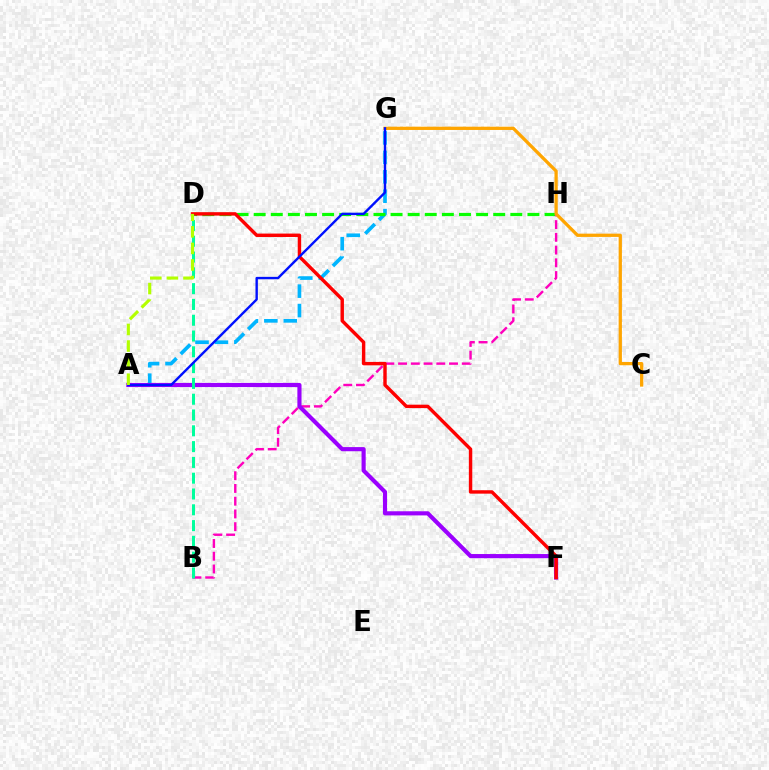{('A', 'G'): [{'color': '#00b5ff', 'line_style': 'dashed', 'thickness': 2.64}, {'color': '#0010ff', 'line_style': 'solid', 'thickness': 1.72}], ('D', 'H'): [{'color': '#08ff00', 'line_style': 'dashed', 'thickness': 2.32}], ('B', 'H'): [{'color': '#ff00bd', 'line_style': 'dashed', 'thickness': 1.73}], ('A', 'F'): [{'color': '#9b00ff', 'line_style': 'solid', 'thickness': 2.98}], ('C', 'G'): [{'color': '#ffa500', 'line_style': 'solid', 'thickness': 2.35}], ('B', 'D'): [{'color': '#00ff9d', 'line_style': 'dashed', 'thickness': 2.15}], ('D', 'F'): [{'color': '#ff0000', 'line_style': 'solid', 'thickness': 2.46}], ('A', 'D'): [{'color': '#b3ff00', 'line_style': 'dashed', 'thickness': 2.25}]}